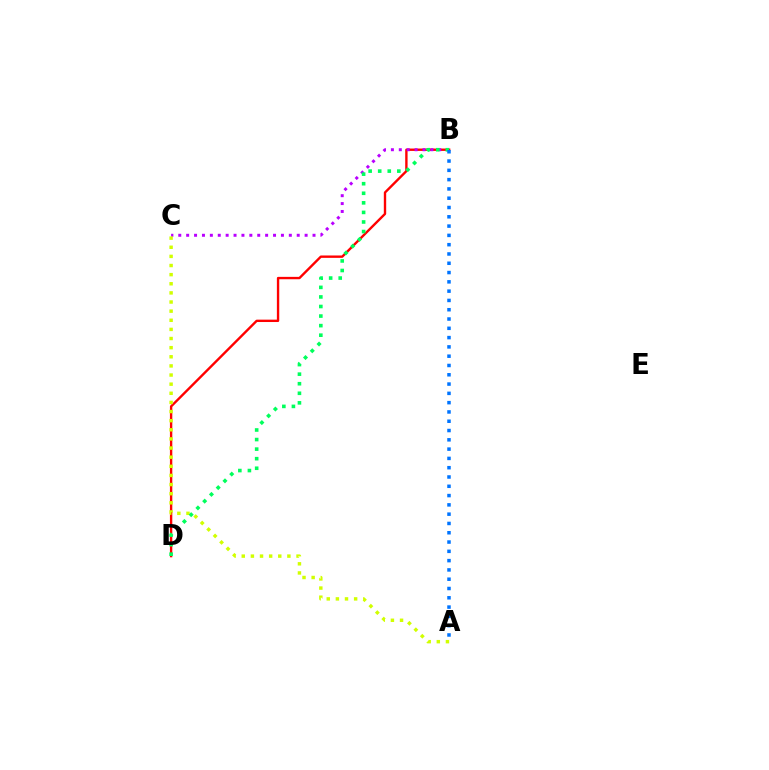{('B', 'D'): [{'color': '#ff0000', 'line_style': 'solid', 'thickness': 1.71}, {'color': '#00ff5c', 'line_style': 'dotted', 'thickness': 2.6}], ('B', 'C'): [{'color': '#b900ff', 'line_style': 'dotted', 'thickness': 2.15}], ('A', 'C'): [{'color': '#d1ff00', 'line_style': 'dotted', 'thickness': 2.48}], ('A', 'B'): [{'color': '#0074ff', 'line_style': 'dotted', 'thickness': 2.52}]}